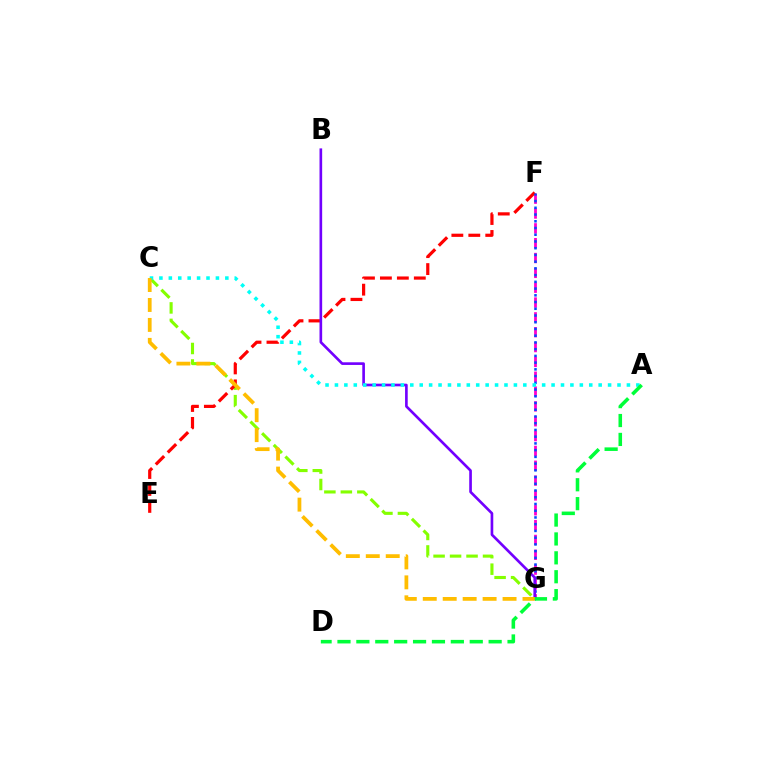{('F', 'G'): [{'color': '#ff00cf', 'line_style': 'dashed', 'thickness': 2.02}, {'color': '#004bff', 'line_style': 'dotted', 'thickness': 1.83}], ('C', 'G'): [{'color': '#84ff00', 'line_style': 'dashed', 'thickness': 2.24}, {'color': '#ffbd00', 'line_style': 'dashed', 'thickness': 2.71}], ('E', 'F'): [{'color': '#ff0000', 'line_style': 'dashed', 'thickness': 2.3}], ('B', 'G'): [{'color': '#7200ff', 'line_style': 'solid', 'thickness': 1.91}], ('A', 'C'): [{'color': '#00fff6', 'line_style': 'dotted', 'thickness': 2.56}], ('A', 'D'): [{'color': '#00ff39', 'line_style': 'dashed', 'thickness': 2.57}]}